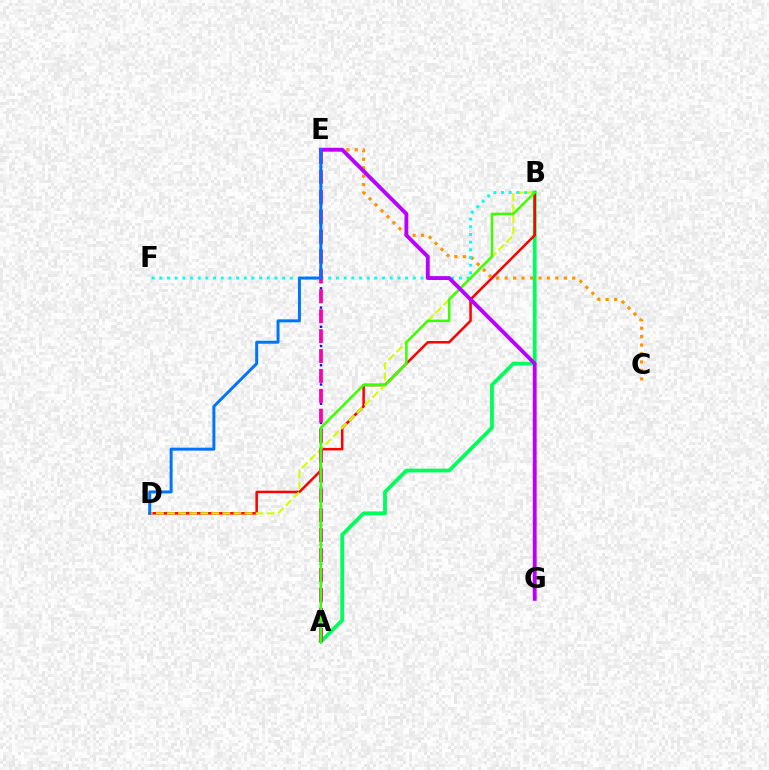{('A', 'B'): [{'color': '#00ff5c', 'line_style': 'solid', 'thickness': 2.74}, {'color': '#3dff00', 'line_style': 'solid', 'thickness': 1.82}], ('B', 'D'): [{'color': '#ff0000', 'line_style': 'solid', 'thickness': 1.82}, {'color': '#d1ff00', 'line_style': 'dashed', 'thickness': 1.51}], ('C', 'E'): [{'color': '#ff9400', 'line_style': 'dotted', 'thickness': 2.3}], ('B', 'F'): [{'color': '#00fff6', 'line_style': 'dotted', 'thickness': 2.09}], ('A', 'E'): [{'color': '#2500ff', 'line_style': 'dotted', 'thickness': 1.74}, {'color': '#ff00ac', 'line_style': 'dashed', 'thickness': 2.7}], ('E', 'G'): [{'color': '#b900ff', 'line_style': 'solid', 'thickness': 2.78}], ('D', 'E'): [{'color': '#0074ff', 'line_style': 'solid', 'thickness': 2.13}]}